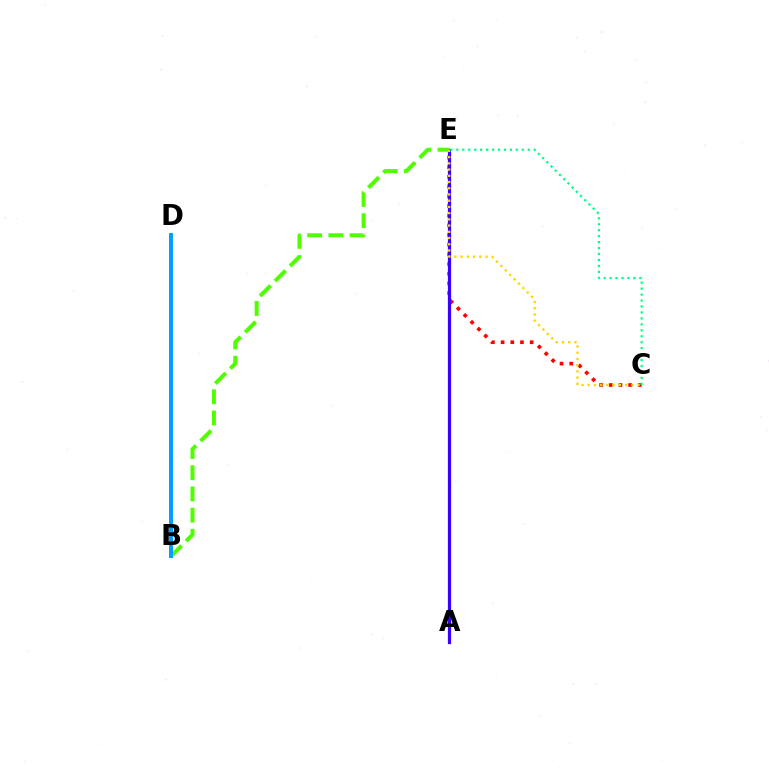{('A', 'E'): [{'color': '#ff00ed', 'line_style': 'solid', 'thickness': 2.21}, {'color': '#3700ff', 'line_style': 'solid', 'thickness': 2.28}], ('C', 'E'): [{'color': '#ff0000', 'line_style': 'dotted', 'thickness': 2.63}, {'color': '#ffd500', 'line_style': 'dotted', 'thickness': 1.69}, {'color': '#00ff86', 'line_style': 'dotted', 'thickness': 1.62}], ('B', 'E'): [{'color': '#4fff00', 'line_style': 'dashed', 'thickness': 2.88}], ('B', 'D'): [{'color': '#009eff', 'line_style': 'solid', 'thickness': 2.85}]}